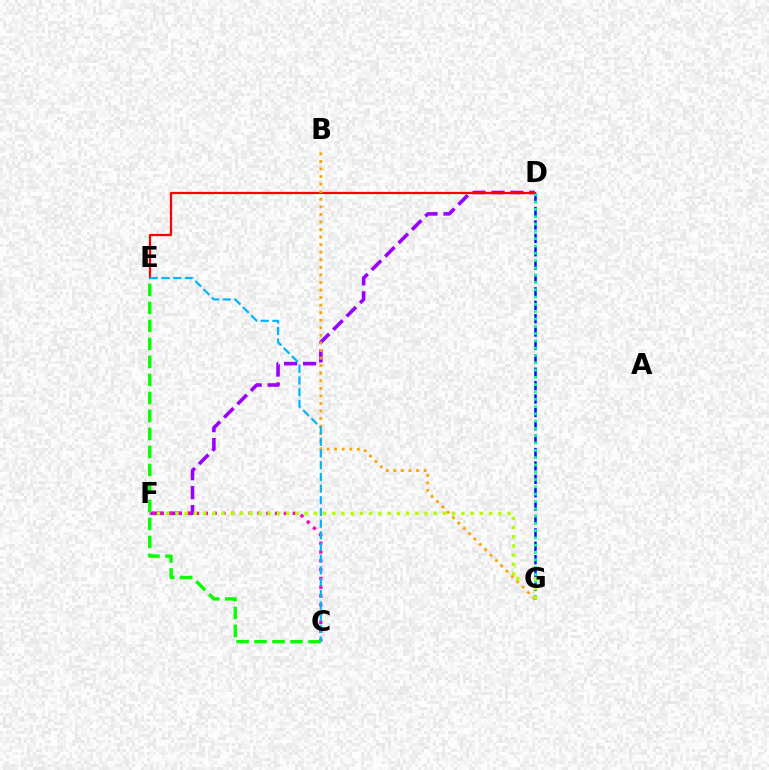{('D', 'F'): [{'color': '#9b00ff', 'line_style': 'dashed', 'thickness': 2.58}], ('C', 'F'): [{'color': '#ff00bd', 'line_style': 'dotted', 'thickness': 2.39}], ('D', 'E'): [{'color': '#ff0000', 'line_style': 'solid', 'thickness': 1.61}], ('C', 'E'): [{'color': '#08ff00', 'line_style': 'dashed', 'thickness': 2.45}, {'color': '#00b5ff', 'line_style': 'dashed', 'thickness': 1.59}], ('B', 'G'): [{'color': '#ffa500', 'line_style': 'dotted', 'thickness': 2.05}], ('D', 'G'): [{'color': '#0010ff', 'line_style': 'dashed', 'thickness': 1.82}, {'color': '#00ff9d', 'line_style': 'dotted', 'thickness': 1.98}], ('F', 'G'): [{'color': '#b3ff00', 'line_style': 'dotted', 'thickness': 2.51}]}